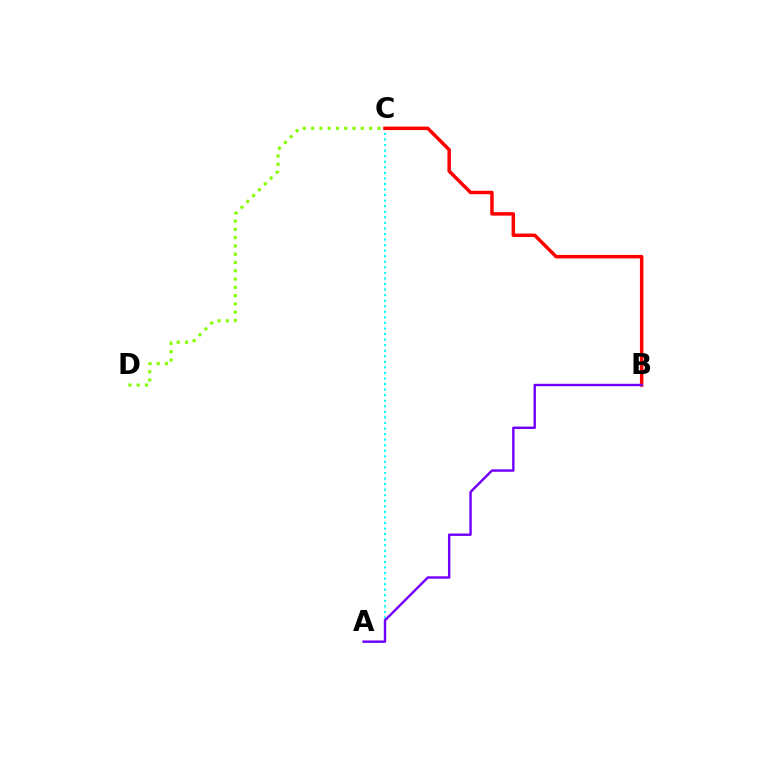{('A', 'C'): [{'color': '#00fff6', 'line_style': 'dotted', 'thickness': 1.51}], ('B', 'C'): [{'color': '#ff0000', 'line_style': 'solid', 'thickness': 2.5}], ('C', 'D'): [{'color': '#84ff00', 'line_style': 'dotted', 'thickness': 2.25}], ('A', 'B'): [{'color': '#7200ff', 'line_style': 'solid', 'thickness': 1.74}]}